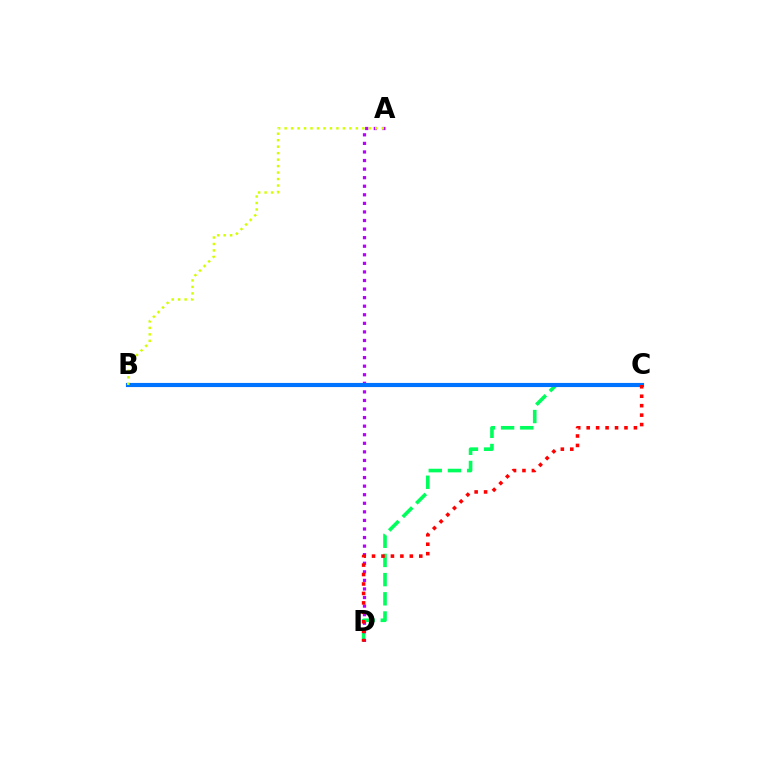{('C', 'D'): [{'color': '#00ff5c', 'line_style': 'dashed', 'thickness': 2.61}, {'color': '#ff0000', 'line_style': 'dotted', 'thickness': 2.57}], ('A', 'D'): [{'color': '#b900ff', 'line_style': 'dotted', 'thickness': 2.33}], ('B', 'C'): [{'color': '#0074ff', 'line_style': 'solid', 'thickness': 2.97}], ('A', 'B'): [{'color': '#d1ff00', 'line_style': 'dotted', 'thickness': 1.76}]}